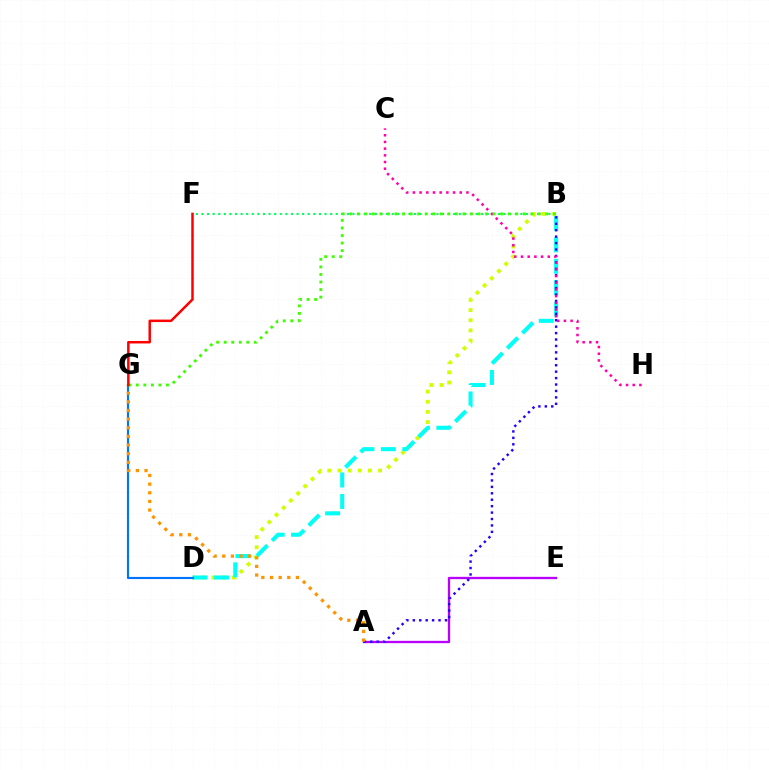{('B', 'F'): [{'color': '#00ff5c', 'line_style': 'dotted', 'thickness': 1.52}], ('B', 'D'): [{'color': '#d1ff00', 'line_style': 'dotted', 'thickness': 2.76}, {'color': '#00fff6', 'line_style': 'dashed', 'thickness': 2.92}], ('A', 'E'): [{'color': '#b900ff', 'line_style': 'solid', 'thickness': 1.67}], ('A', 'B'): [{'color': '#2500ff', 'line_style': 'dotted', 'thickness': 1.75}], ('D', 'G'): [{'color': '#0074ff', 'line_style': 'solid', 'thickness': 1.54}], ('C', 'H'): [{'color': '#ff00ac', 'line_style': 'dotted', 'thickness': 1.82}], ('B', 'G'): [{'color': '#3dff00', 'line_style': 'dotted', 'thickness': 2.05}], ('A', 'G'): [{'color': '#ff9400', 'line_style': 'dotted', 'thickness': 2.35}], ('F', 'G'): [{'color': '#ff0000', 'line_style': 'solid', 'thickness': 1.79}]}